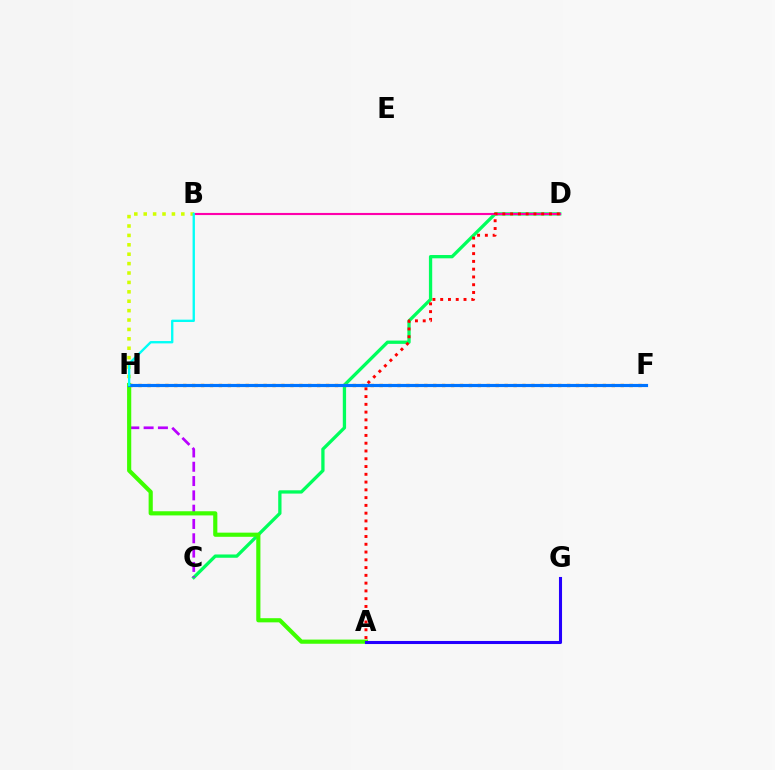{('C', 'D'): [{'color': '#00ff5c', 'line_style': 'solid', 'thickness': 2.37}], ('B', 'D'): [{'color': '#ff00ac', 'line_style': 'solid', 'thickness': 1.52}], ('C', 'H'): [{'color': '#b900ff', 'line_style': 'dashed', 'thickness': 1.94}], ('B', 'H'): [{'color': '#d1ff00', 'line_style': 'dotted', 'thickness': 2.55}, {'color': '#00fff6', 'line_style': 'solid', 'thickness': 1.69}], ('A', 'H'): [{'color': '#3dff00', 'line_style': 'solid', 'thickness': 2.99}], ('A', 'D'): [{'color': '#ff0000', 'line_style': 'dotted', 'thickness': 2.11}], ('F', 'H'): [{'color': '#ff9400', 'line_style': 'dotted', 'thickness': 2.43}, {'color': '#0074ff', 'line_style': 'solid', 'thickness': 2.26}], ('A', 'G'): [{'color': '#2500ff', 'line_style': 'solid', 'thickness': 2.21}]}